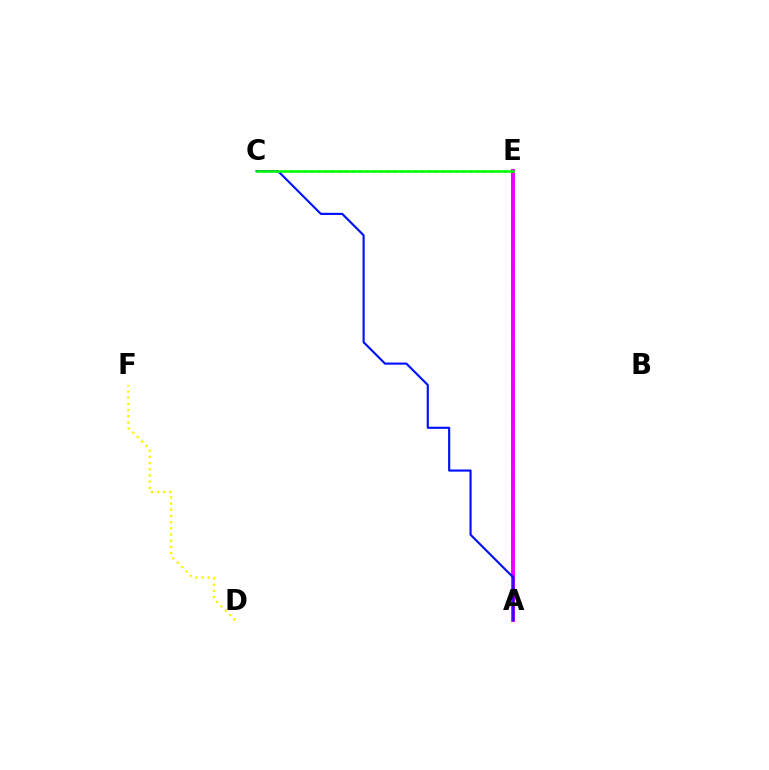{('D', 'F'): [{'color': '#fcf500', 'line_style': 'dotted', 'thickness': 1.68}], ('A', 'E'): [{'color': '#ff0000', 'line_style': 'dashed', 'thickness': 1.74}, {'color': '#ee00ff', 'line_style': 'solid', 'thickness': 2.81}], ('C', 'E'): [{'color': '#00fff6', 'line_style': 'dotted', 'thickness': 1.88}, {'color': '#08ff00', 'line_style': 'solid', 'thickness': 1.84}], ('A', 'C'): [{'color': '#0010ff', 'line_style': 'solid', 'thickness': 1.54}]}